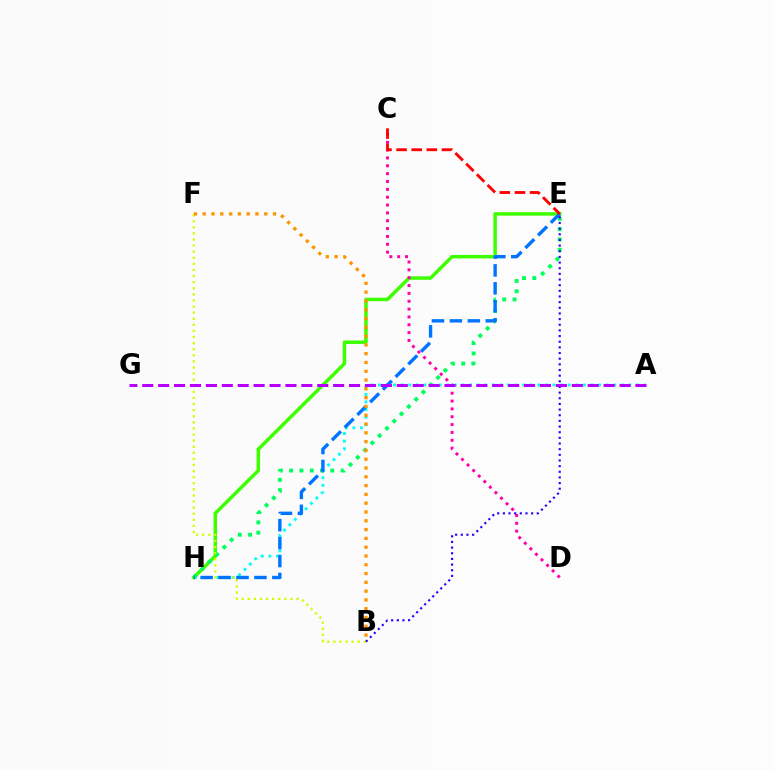{('A', 'H'): [{'color': '#00fff6', 'line_style': 'dotted', 'thickness': 2.06}], ('E', 'H'): [{'color': '#3dff00', 'line_style': 'solid', 'thickness': 2.51}, {'color': '#00ff5c', 'line_style': 'dotted', 'thickness': 2.8}, {'color': '#0074ff', 'line_style': 'dashed', 'thickness': 2.44}], ('B', 'F'): [{'color': '#d1ff00', 'line_style': 'dotted', 'thickness': 1.66}, {'color': '#ff9400', 'line_style': 'dotted', 'thickness': 2.39}], ('C', 'D'): [{'color': '#ff00ac', 'line_style': 'dotted', 'thickness': 2.13}], ('B', 'E'): [{'color': '#2500ff', 'line_style': 'dotted', 'thickness': 1.54}], ('A', 'G'): [{'color': '#b900ff', 'line_style': 'dashed', 'thickness': 2.16}], ('C', 'E'): [{'color': '#ff0000', 'line_style': 'dashed', 'thickness': 2.05}]}